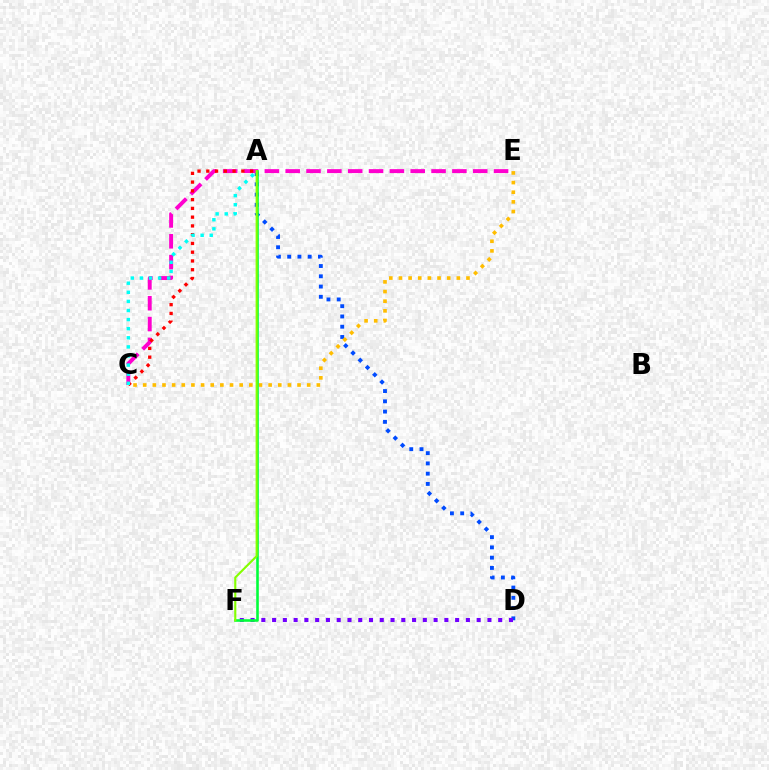{('A', 'D'): [{'color': '#004bff', 'line_style': 'dotted', 'thickness': 2.79}], ('C', 'E'): [{'color': '#ff00cf', 'line_style': 'dashed', 'thickness': 2.83}, {'color': '#ffbd00', 'line_style': 'dotted', 'thickness': 2.62}], ('A', 'C'): [{'color': '#ff0000', 'line_style': 'dotted', 'thickness': 2.38}, {'color': '#00fff6', 'line_style': 'dotted', 'thickness': 2.47}], ('D', 'F'): [{'color': '#7200ff', 'line_style': 'dotted', 'thickness': 2.93}], ('A', 'F'): [{'color': '#00ff39', 'line_style': 'solid', 'thickness': 1.87}, {'color': '#84ff00', 'line_style': 'solid', 'thickness': 1.53}]}